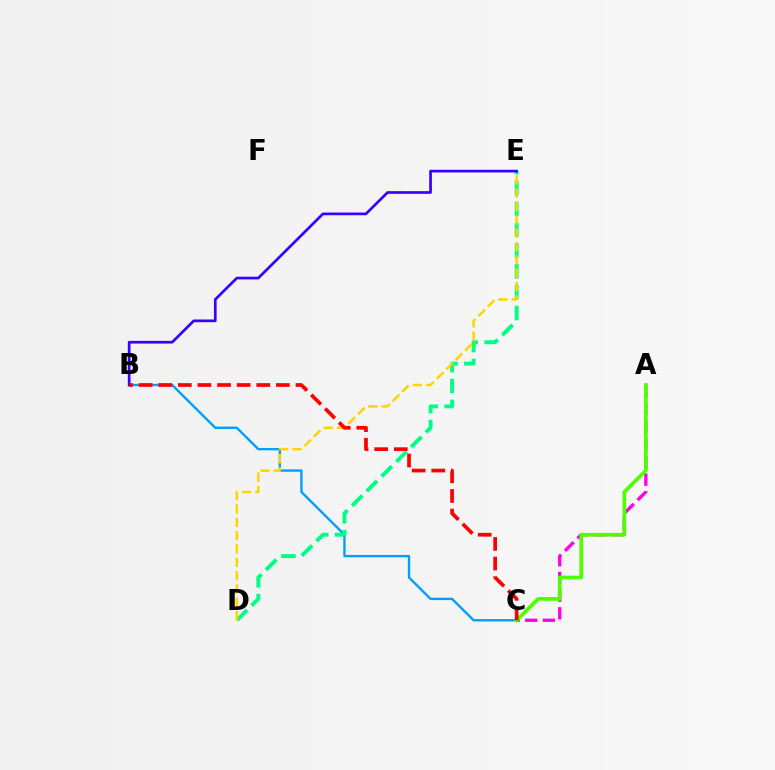{('B', 'C'): [{'color': '#009eff', 'line_style': 'solid', 'thickness': 1.7}, {'color': '#ff0000', 'line_style': 'dashed', 'thickness': 2.66}], ('D', 'E'): [{'color': '#00ff86', 'line_style': 'dashed', 'thickness': 2.83}, {'color': '#ffd500', 'line_style': 'dashed', 'thickness': 1.81}], ('A', 'C'): [{'color': '#ff00ed', 'line_style': 'dashed', 'thickness': 2.4}, {'color': '#4fff00', 'line_style': 'solid', 'thickness': 2.67}], ('B', 'E'): [{'color': '#3700ff', 'line_style': 'solid', 'thickness': 1.94}]}